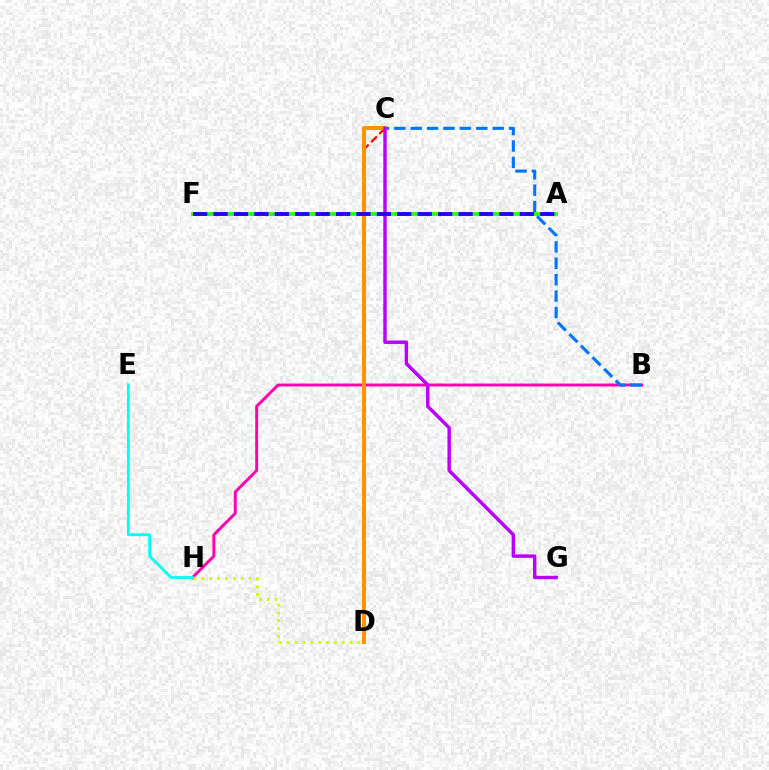{('B', 'H'): [{'color': '#ff00ac', 'line_style': 'solid', 'thickness': 2.09}], ('A', 'F'): [{'color': '#3dff00', 'line_style': 'solid', 'thickness': 2.82}, {'color': '#00ff5c', 'line_style': 'dashed', 'thickness': 1.5}, {'color': '#2500ff', 'line_style': 'dashed', 'thickness': 2.77}], ('D', 'H'): [{'color': '#d1ff00', 'line_style': 'dotted', 'thickness': 2.14}], ('B', 'C'): [{'color': '#0074ff', 'line_style': 'dashed', 'thickness': 2.23}], ('C', 'D'): [{'color': '#ff0000', 'line_style': 'dashed', 'thickness': 1.57}, {'color': '#ff9400', 'line_style': 'solid', 'thickness': 2.87}], ('C', 'G'): [{'color': '#b900ff', 'line_style': 'solid', 'thickness': 2.48}], ('E', 'H'): [{'color': '#00fff6', 'line_style': 'solid', 'thickness': 2.02}]}